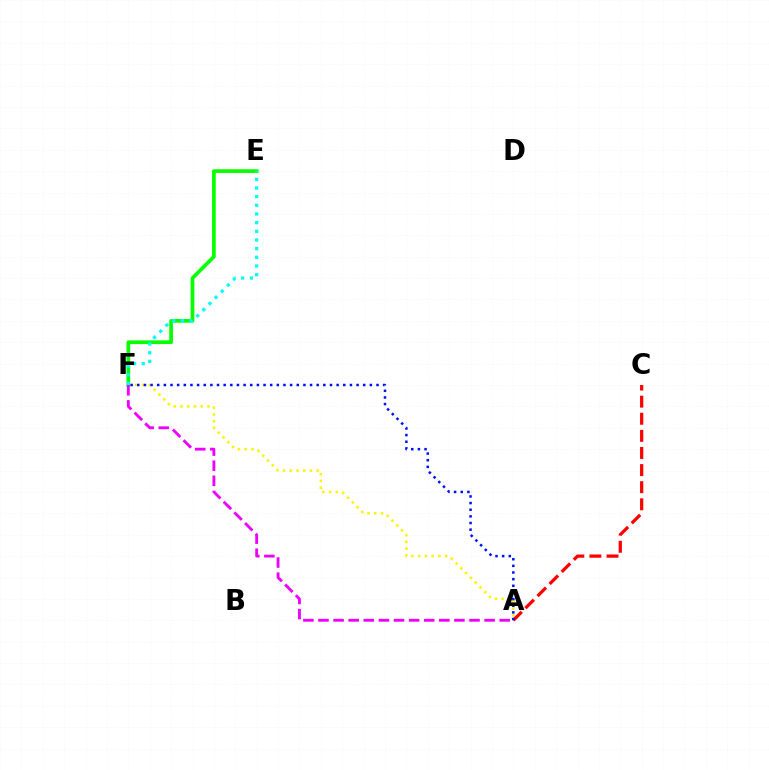{('A', 'F'): [{'color': '#fcf500', 'line_style': 'dotted', 'thickness': 1.83}, {'color': '#ee00ff', 'line_style': 'dashed', 'thickness': 2.05}, {'color': '#0010ff', 'line_style': 'dotted', 'thickness': 1.81}], ('E', 'F'): [{'color': '#08ff00', 'line_style': 'solid', 'thickness': 2.66}, {'color': '#00fff6', 'line_style': 'dotted', 'thickness': 2.36}], ('A', 'C'): [{'color': '#ff0000', 'line_style': 'dashed', 'thickness': 2.32}]}